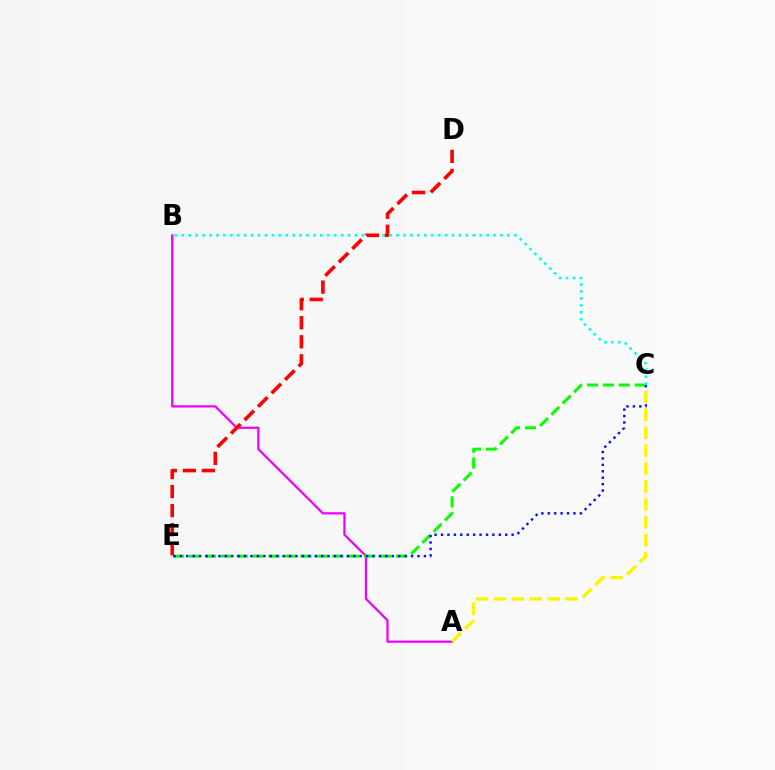{('A', 'B'): [{'color': '#ee00ff', 'line_style': 'solid', 'thickness': 1.61}], ('C', 'E'): [{'color': '#08ff00', 'line_style': 'dashed', 'thickness': 2.16}, {'color': '#0010ff', 'line_style': 'dotted', 'thickness': 1.74}], ('B', 'C'): [{'color': '#00fff6', 'line_style': 'dotted', 'thickness': 1.88}], ('D', 'E'): [{'color': '#ff0000', 'line_style': 'dashed', 'thickness': 2.59}], ('A', 'C'): [{'color': '#fcf500', 'line_style': 'dashed', 'thickness': 2.44}]}